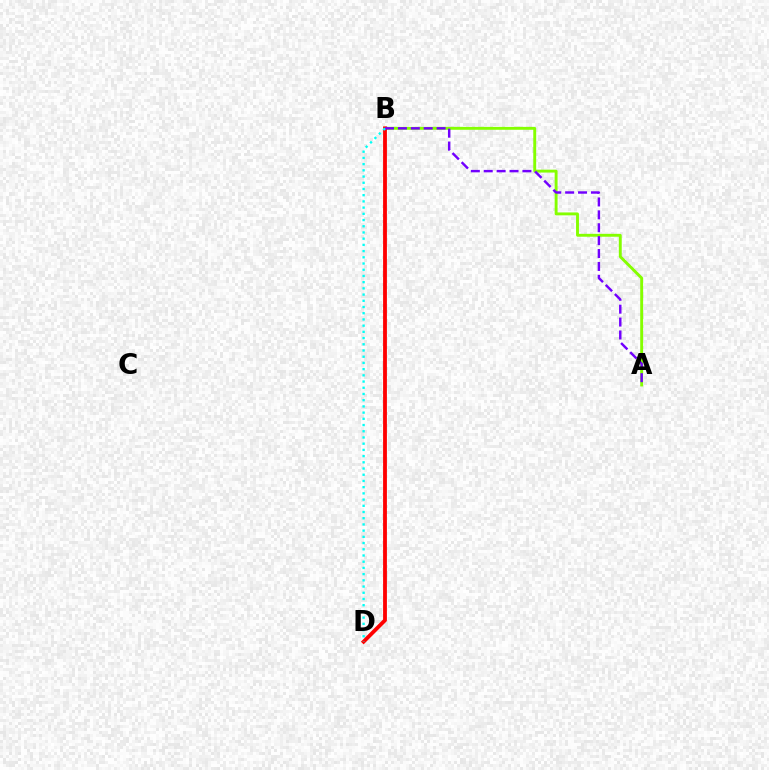{('A', 'B'): [{'color': '#84ff00', 'line_style': 'solid', 'thickness': 2.09}, {'color': '#7200ff', 'line_style': 'dashed', 'thickness': 1.75}], ('B', 'D'): [{'color': '#ff0000', 'line_style': 'solid', 'thickness': 2.75}, {'color': '#00fff6', 'line_style': 'dotted', 'thickness': 1.69}]}